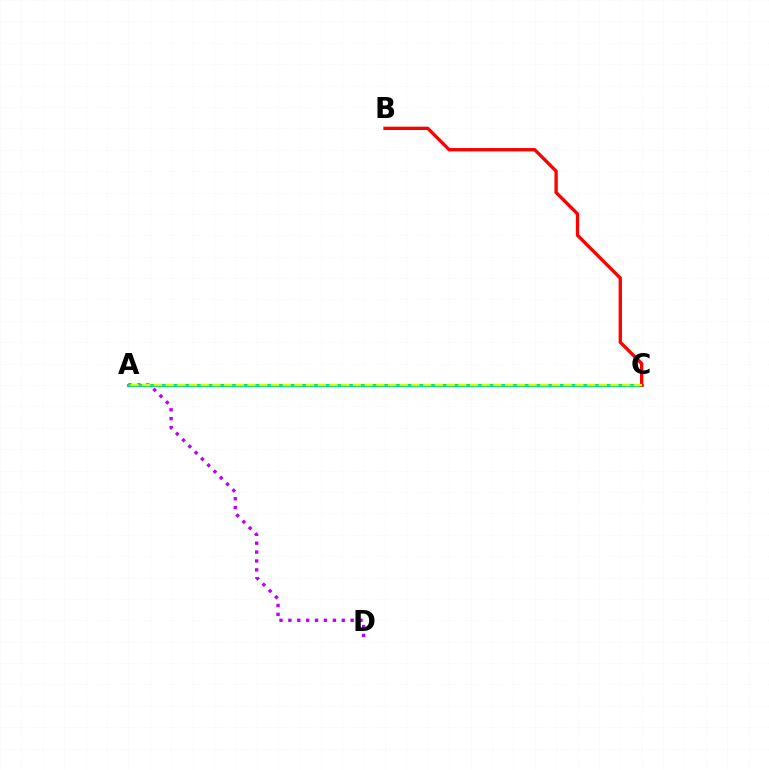{('A', 'C'): [{'color': '#0074ff', 'line_style': 'solid', 'thickness': 2.21}, {'color': '#00ff5c', 'line_style': 'solid', 'thickness': 1.81}, {'color': '#d1ff00', 'line_style': 'dashed', 'thickness': 1.59}], ('A', 'D'): [{'color': '#b900ff', 'line_style': 'dotted', 'thickness': 2.41}], ('B', 'C'): [{'color': '#ff0000', 'line_style': 'solid', 'thickness': 2.4}]}